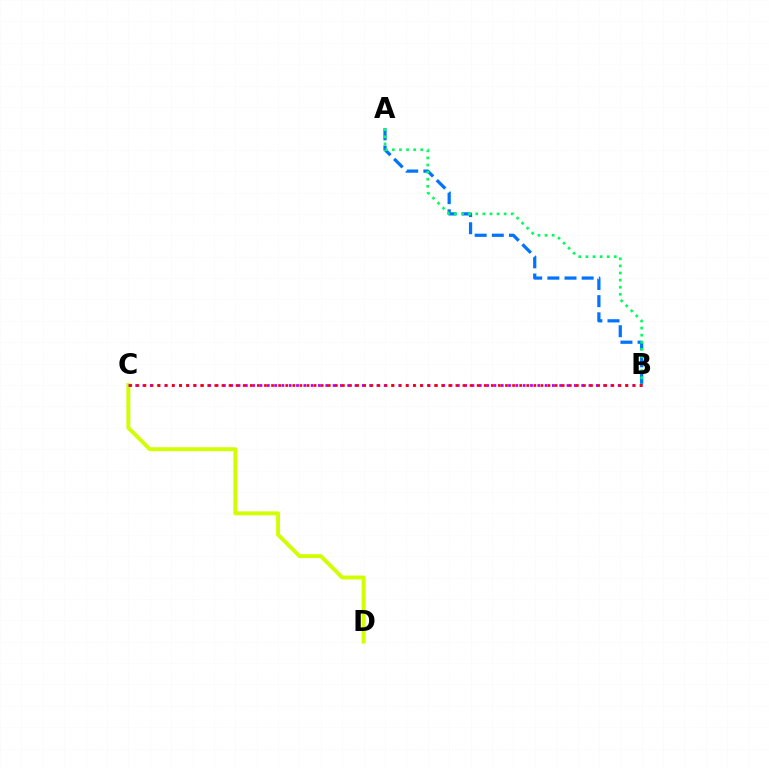{('C', 'D'): [{'color': '#d1ff00', 'line_style': 'solid', 'thickness': 2.81}], ('A', 'B'): [{'color': '#0074ff', 'line_style': 'dashed', 'thickness': 2.33}, {'color': '#00ff5c', 'line_style': 'dotted', 'thickness': 1.93}], ('B', 'C'): [{'color': '#b900ff', 'line_style': 'dotted', 'thickness': 1.99}, {'color': '#ff0000', 'line_style': 'dotted', 'thickness': 1.93}]}